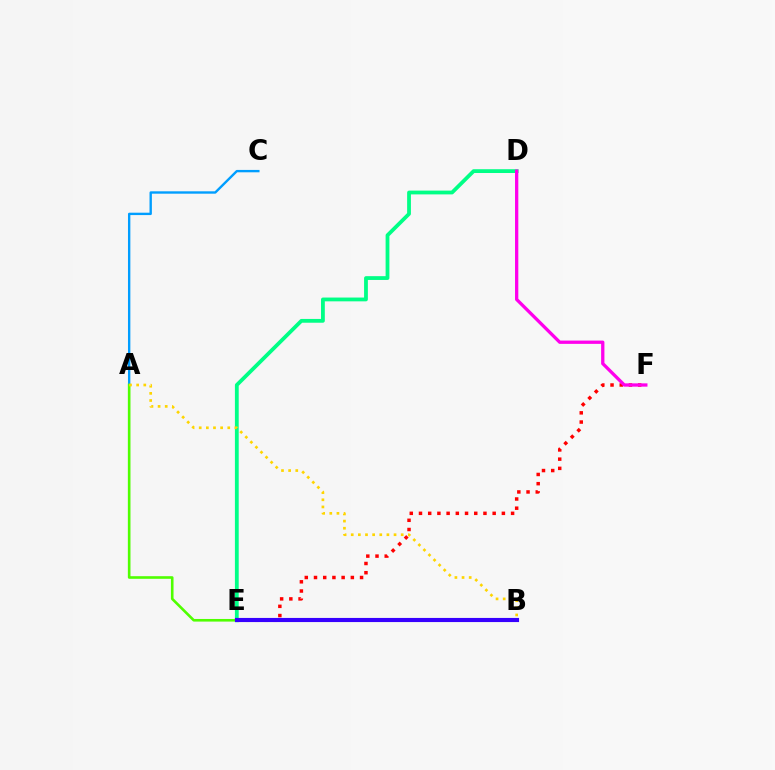{('E', 'F'): [{'color': '#ff0000', 'line_style': 'dotted', 'thickness': 2.5}], ('D', 'E'): [{'color': '#00ff86', 'line_style': 'solid', 'thickness': 2.73}], ('A', 'C'): [{'color': '#009eff', 'line_style': 'solid', 'thickness': 1.71}], ('A', 'E'): [{'color': '#4fff00', 'line_style': 'solid', 'thickness': 1.89}], ('A', 'B'): [{'color': '#ffd500', 'line_style': 'dotted', 'thickness': 1.94}], ('B', 'E'): [{'color': '#3700ff', 'line_style': 'solid', 'thickness': 2.97}], ('D', 'F'): [{'color': '#ff00ed', 'line_style': 'solid', 'thickness': 2.37}]}